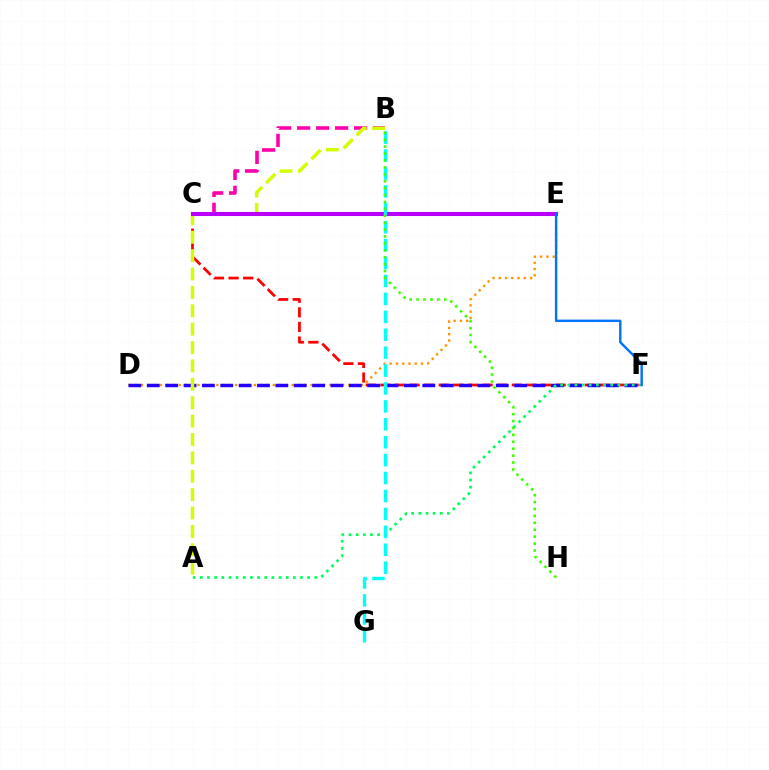{('D', 'E'): [{'color': '#ff9400', 'line_style': 'dotted', 'thickness': 1.71}], ('C', 'F'): [{'color': '#ff0000', 'line_style': 'dashed', 'thickness': 1.98}], ('B', 'C'): [{'color': '#ff00ac', 'line_style': 'dashed', 'thickness': 2.58}], ('D', 'F'): [{'color': '#2500ff', 'line_style': 'dashed', 'thickness': 2.5}], ('A', 'B'): [{'color': '#d1ff00', 'line_style': 'dashed', 'thickness': 2.5}], ('A', 'F'): [{'color': '#00ff5c', 'line_style': 'dotted', 'thickness': 1.94}], ('C', 'E'): [{'color': '#b900ff', 'line_style': 'solid', 'thickness': 2.92}], ('B', 'G'): [{'color': '#00fff6', 'line_style': 'dashed', 'thickness': 2.43}], ('B', 'H'): [{'color': '#3dff00', 'line_style': 'dotted', 'thickness': 1.88}], ('E', 'F'): [{'color': '#0074ff', 'line_style': 'solid', 'thickness': 1.74}]}